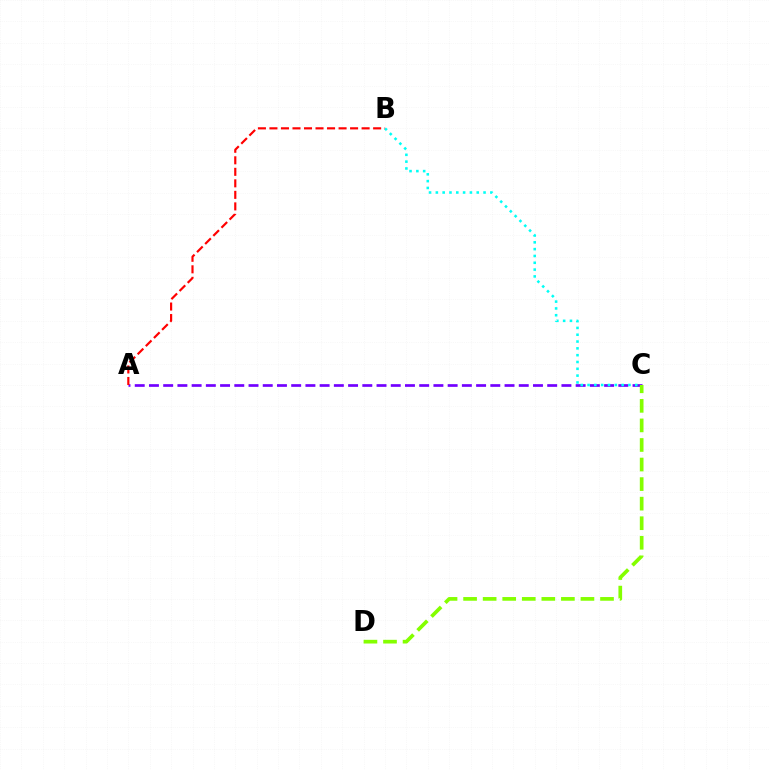{('A', 'C'): [{'color': '#7200ff', 'line_style': 'dashed', 'thickness': 1.93}], ('C', 'D'): [{'color': '#84ff00', 'line_style': 'dashed', 'thickness': 2.66}], ('B', 'C'): [{'color': '#00fff6', 'line_style': 'dotted', 'thickness': 1.85}], ('A', 'B'): [{'color': '#ff0000', 'line_style': 'dashed', 'thickness': 1.57}]}